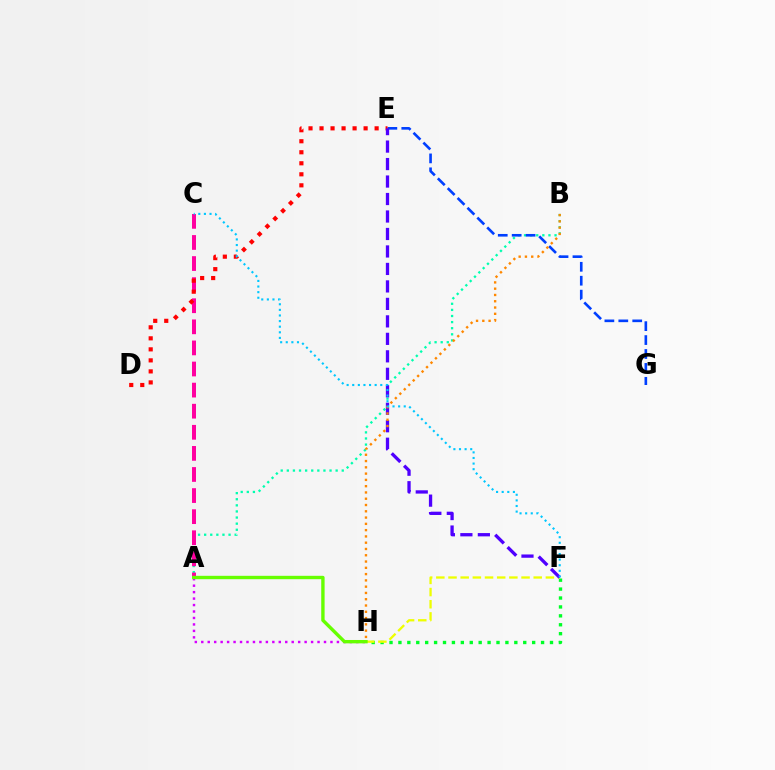{('A', 'B'): [{'color': '#00ffaf', 'line_style': 'dotted', 'thickness': 1.66}], ('A', 'C'): [{'color': '#ff00a0', 'line_style': 'dashed', 'thickness': 2.87}], ('F', 'H'): [{'color': '#00ff27', 'line_style': 'dotted', 'thickness': 2.42}, {'color': '#eeff00', 'line_style': 'dashed', 'thickness': 1.65}], ('A', 'H'): [{'color': '#d600ff', 'line_style': 'dotted', 'thickness': 1.76}, {'color': '#66ff00', 'line_style': 'solid', 'thickness': 2.43}], ('E', 'G'): [{'color': '#003fff', 'line_style': 'dashed', 'thickness': 1.89}], ('D', 'E'): [{'color': '#ff0000', 'line_style': 'dotted', 'thickness': 2.99}], ('E', 'F'): [{'color': '#4f00ff', 'line_style': 'dashed', 'thickness': 2.37}], ('B', 'H'): [{'color': '#ff8800', 'line_style': 'dotted', 'thickness': 1.71}], ('C', 'F'): [{'color': '#00c7ff', 'line_style': 'dotted', 'thickness': 1.52}]}